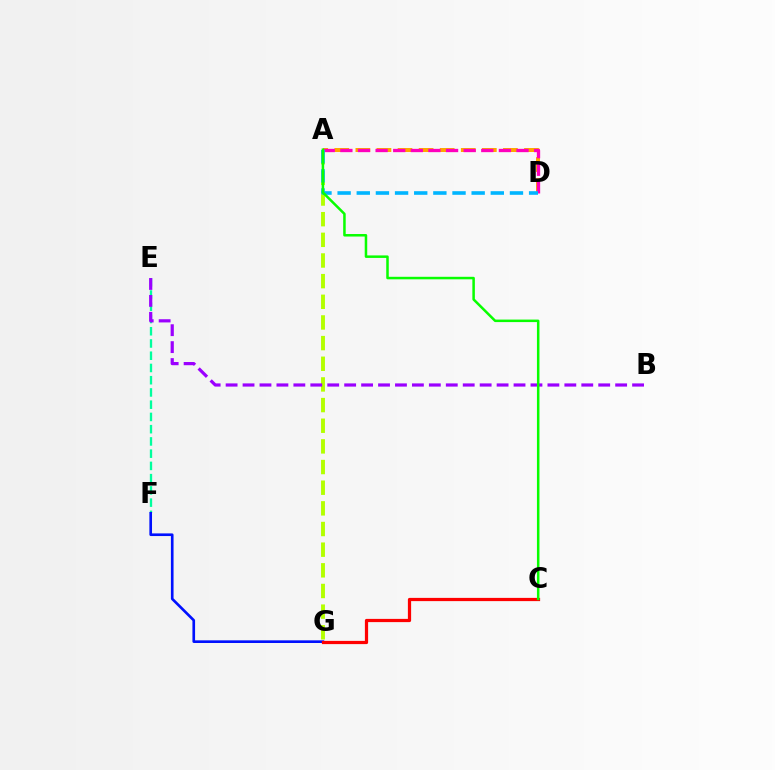{('E', 'F'): [{'color': '#00ff9d', 'line_style': 'dashed', 'thickness': 1.66}], ('F', 'G'): [{'color': '#0010ff', 'line_style': 'solid', 'thickness': 1.91}], ('A', 'G'): [{'color': '#b3ff00', 'line_style': 'dashed', 'thickness': 2.81}], ('B', 'E'): [{'color': '#9b00ff', 'line_style': 'dashed', 'thickness': 2.3}], ('A', 'D'): [{'color': '#ffa500', 'line_style': 'dashed', 'thickness': 2.86}, {'color': '#ff00bd', 'line_style': 'dashed', 'thickness': 2.39}, {'color': '#00b5ff', 'line_style': 'dashed', 'thickness': 2.6}], ('C', 'G'): [{'color': '#ff0000', 'line_style': 'solid', 'thickness': 2.32}], ('A', 'C'): [{'color': '#08ff00', 'line_style': 'solid', 'thickness': 1.81}]}